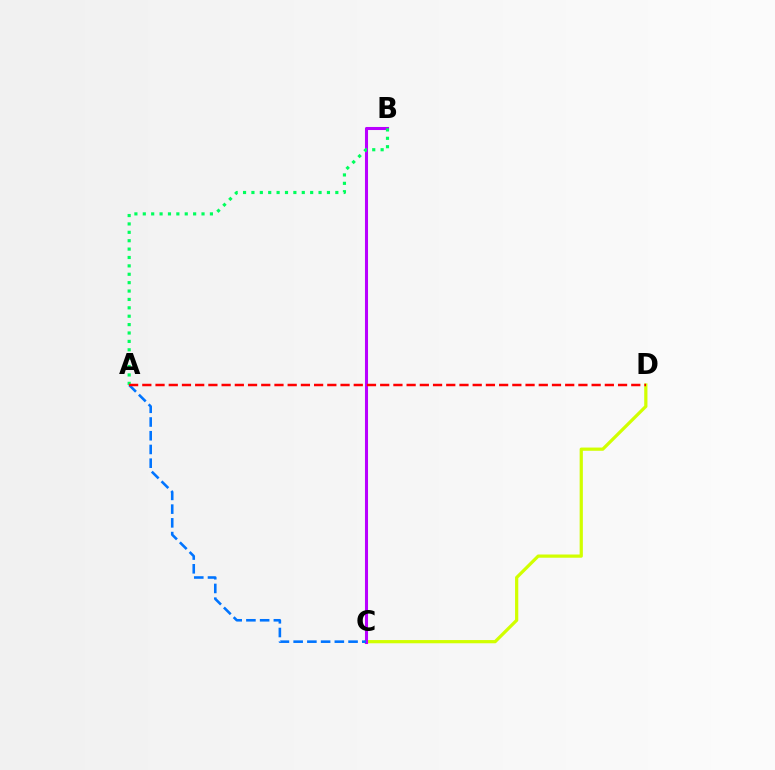{('C', 'D'): [{'color': '#d1ff00', 'line_style': 'solid', 'thickness': 2.32}], ('B', 'C'): [{'color': '#b900ff', 'line_style': 'solid', 'thickness': 2.21}], ('A', 'B'): [{'color': '#00ff5c', 'line_style': 'dotted', 'thickness': 2.28}], ('A', 'C'): [{'color': '#0074ff', 'line_style': 'dashed', 'thickness': 1.86}], ('A', 'D'): [{'color': '#ff0000', 'line_style': 'dashed', 'thickness': 1.8}]}